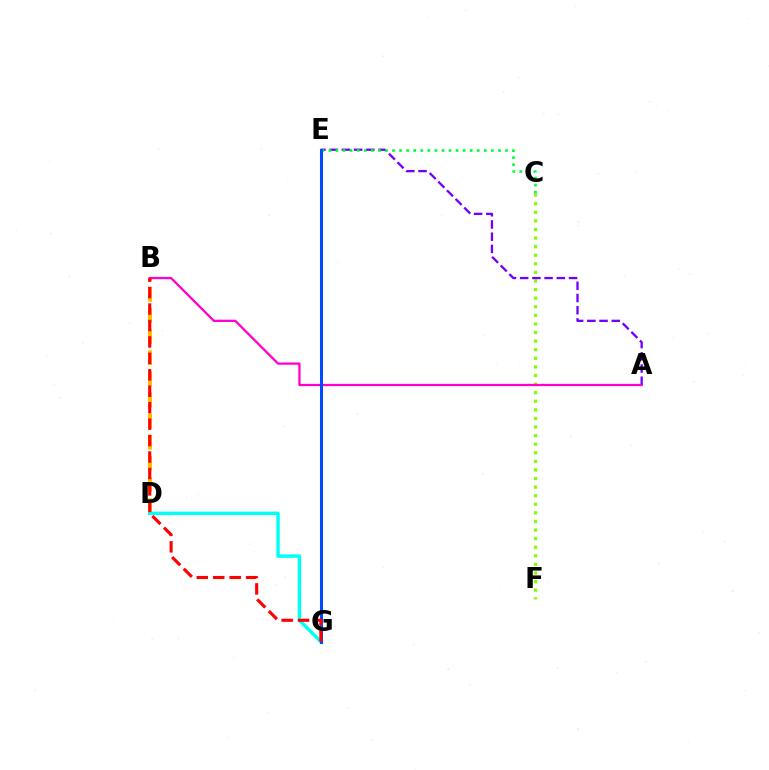{('C', 'F'): [{'color': '#84ff00', 'line_style': 'dotted', 'thickness': 2.33}], ('B', 'D'): [{'color': '#ffbd00', 'line_style': 'dashed', 'thickness': 2.87}], ('A', 'E'): [{'color': '#7200ff', 'line_style': 'dashed', 'thickness': 1.66}], ('D', 'G'): [{'color': '#00fff6', 'line_style': 'solid', 'thickness': 2.48}], ('C', 'E'): [{'color': '#00ff39', 'line_style': 'dotted', 'thickness': 1.92}], ('A', 'B'): [{'color': '#ff00cf', 'line_style': 'solid', 'thickness': 1.64}], ('E', 'G'): [{'color': '#004bff', 'line_style': 'solid', 'thickness': 2.19}], ('B', 'G'): [{'color': '#ff0000', 'line_style': 'dashed', 'thickness': 2.23}]}